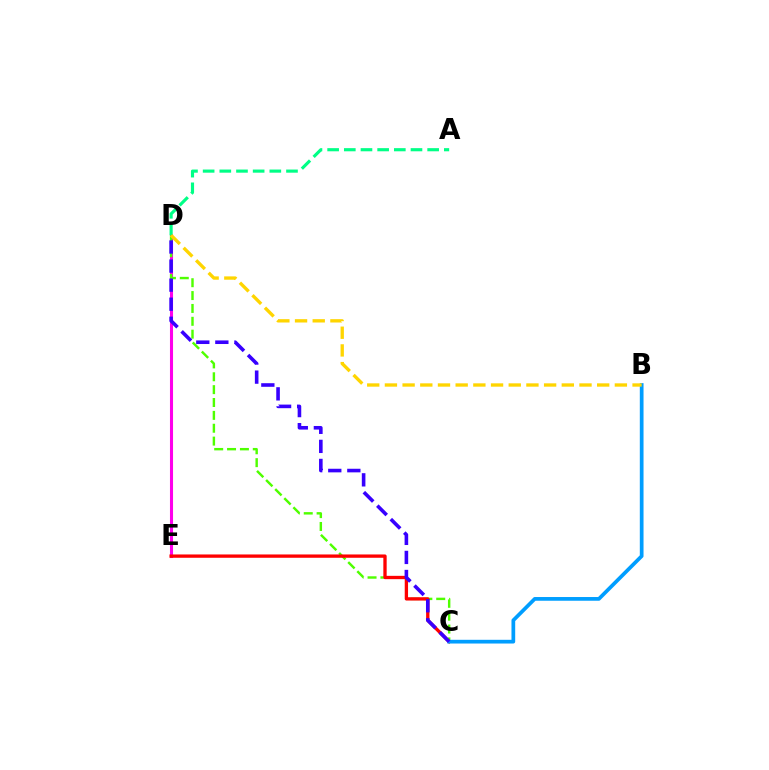{('D', 'E'): [{'color': '#ff00ed', 'line_style': 'solid', 'thickness': 2.21}], ('A', 'D'): [{'color': '#00ff86', 'line_style': 'dashed', 'thickness': 2.26}], ('C', 'D'): [{'color': '#4fff00', 'line_style': 'dashed', 'thickness': 1.75}, {'color': '#3700ff', 'line_style': 'dashed', 'thickness': 2.59}], ('C', 'E'): [{'color': '#ff0000', 'line_style': 'solid', 'thickness': 2.39}], ('B', 'C'): [{'color': '#009eff', 'line_style': 'solid', 'thickness': 2.68}], ('B', 'D'): [{'color': '#ffd500', 'line_style': 'dashed', 'thickness': 2.4}]}